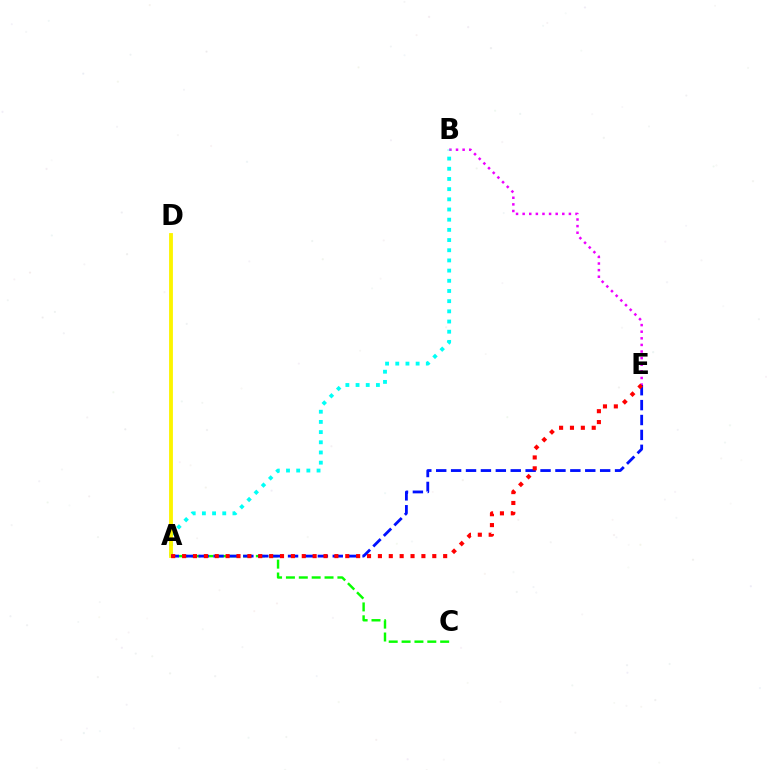{('A', 'C'): [{'color': '#08ff00', 'line_style': 'dashed', 'thickness': 1.75}], ('B', 'E'): [{'color': '#ee00ff', 'line_style': 'dotted', 'thickness': 1.8}], ('A', 'B'): [{'color': '#00fff6', 'line_style': 'dotted', 'thickness': 2.77}], ('A', 'D'): [{'color': '#fcf500', 'line_style': 'solid', 'thickness': 2.75}], ('A', 'E'): [{'color': '#0010ff', 'line_style': 'dashed', 'thickness': 2.02}, {'color': '#ff0000', 'line_style': 'dotted', 'thickness': 2.96}]}